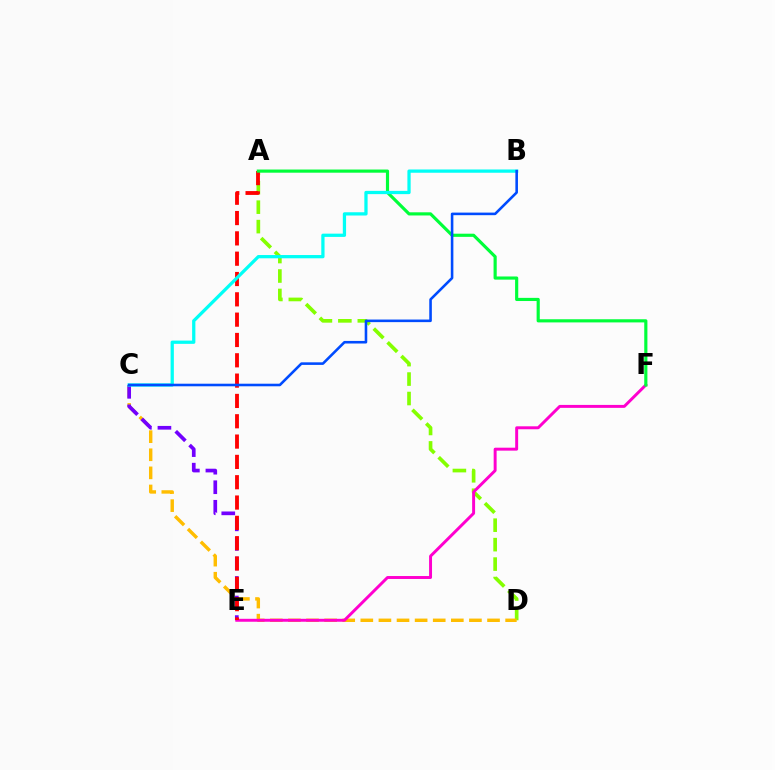{('A', 'D'): [{'color': '#84ff00', 'line_style': 'dashed', 'thickness': 2.64}], ('C', 'D'): [{'color': '#ffbd00', 'line_style': 'dashed', 'thickness': 2.46}], ('C', 'E'): [{'color': '#7200ff', 'line_style': 'dashed', 'thickness': 2.66}], ('E', 'F'): [{'color': '#ff00cf', 'line_style': 'solid', 'thickness': 2.12}], ('A', 'E'): [{'color': '#ff0000', 'line_style': 'dashed', 'thickness': 2.76}], ('A', 'F'): [{'color': '#00ff39', 'line_style': 'solid', 'thickness': 2.27}], ('B', 'C'): [{'color': '#00fff6', 'line_style': 'solid', 'thickness': 2.35}, {'color': '#004bff', 'line_style': 'solid', 'thickness': 1.86}]}